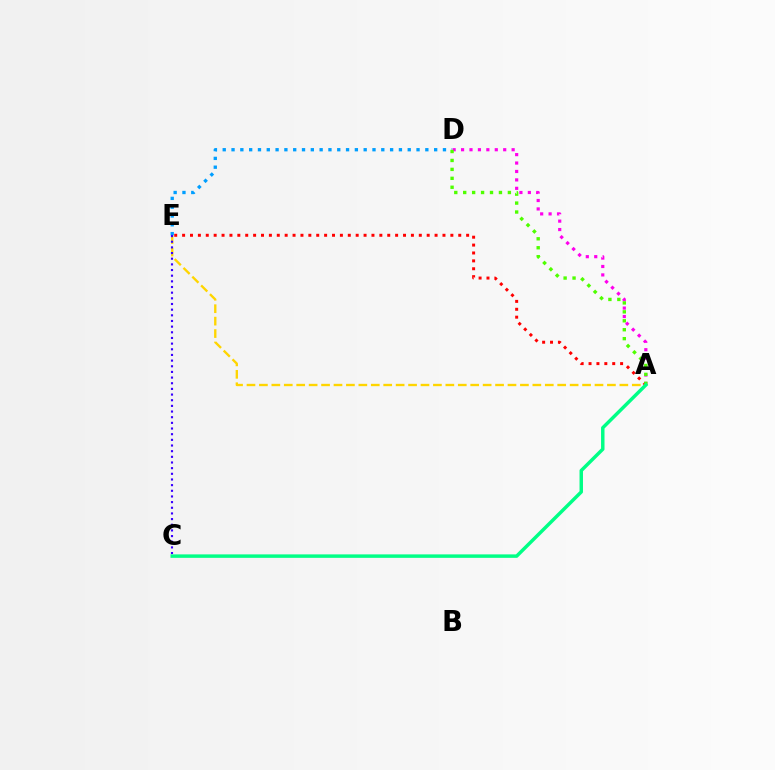{('A', 'D'): [{'color': '#ff00ed', 'line_style': 'dotted', 'thickness': 2.29}, {'color': '#4fff00', 'line_style': 'dotted', 'thickness': 2.43}], ('A', 'E'): [{'color': '#ffd500', 'line_style': 'dashed', 'thickness': 1.69}, {'color': '#ff0000', 'line_style': 'dotted', 'thickness': 2.14}], ('D', 'E'): [{'color': '#009eff', 'line_style': 'dotted', 'thickness': 2.39}], ('C', 'E'): [{'color': '#3700ff', 'line_style': 'dotted', 'thickness': 1.54}], ('A', 'C'): [{'color': '#00ff86', 'line_style': 'solid', 'thickness': 2.49}]}